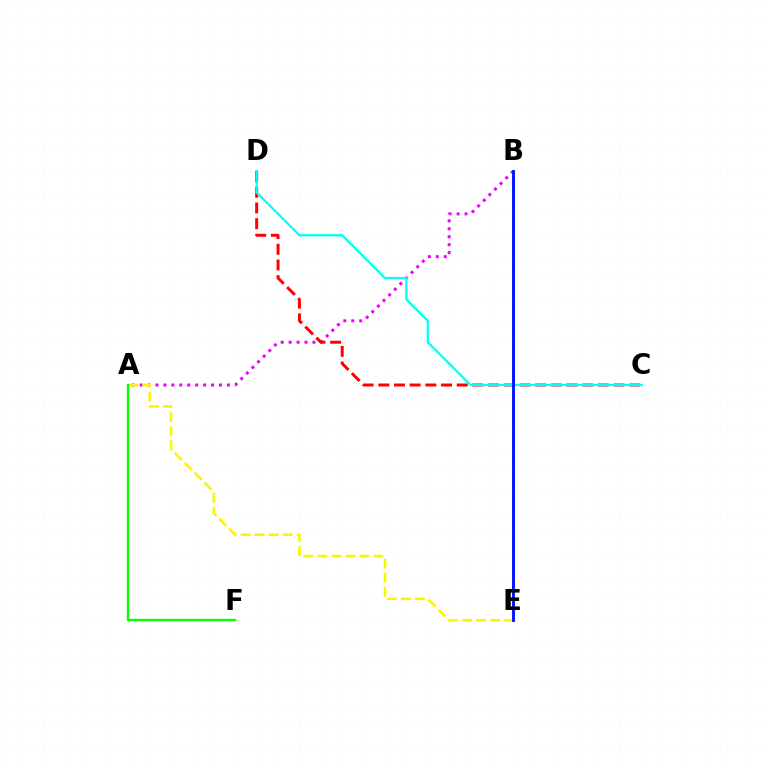{('A', 'B'): [{'color': '#ee00ff', 'line_style': 'dotted', 'thickness': 2.16}], ('C', 'D'): [{'color': '#ff0000', 'line_style': 'dashed', 'thickness': 2.13}, {'color': '#00fff6', 'line_style': 'solid', 'thickness': 1.62}], ('A', 'E'): [{'color': '#fcf500', 'line_style': 'dashed', 'thickness': 1.91}], ('A', 'F'): [{'color': '#08ff00', 'line_style': 'solid', 'thickness': 1.7}], ('B', 'E'): [{'color': '#0010ff', 'line_style': 'solid', 'thickness': 2.07}]}